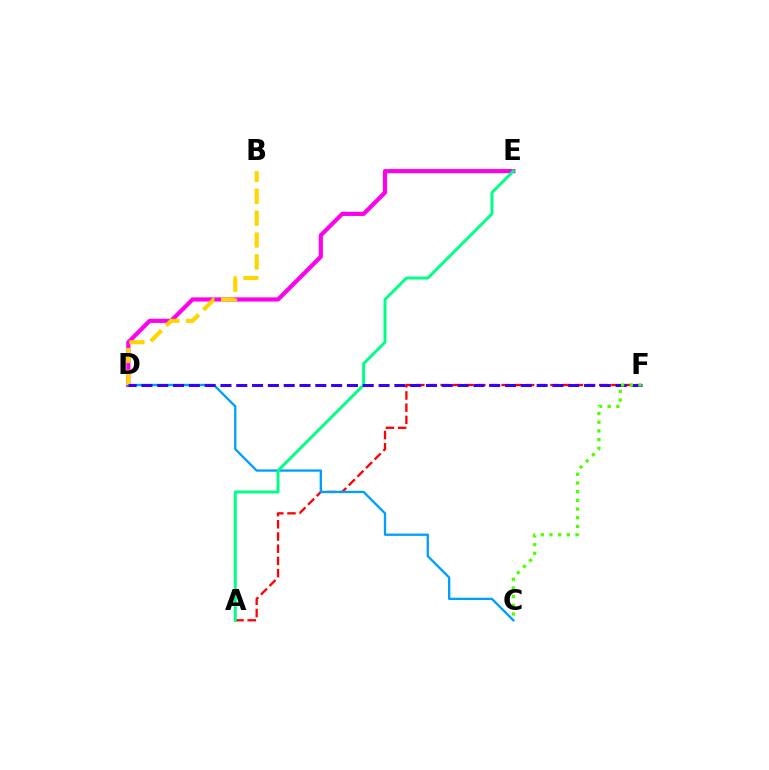{('A', 'F'): [{'color': '#ff0000', 'line_style': 'dashed', 'thickness': 1.66}], ('D', 'E'): [{'color': '#ff00ed', 'line_style': 'solid', 'thickness': 2.99}], ('C', 'D'): [{'color': '#009eff', 'line_style': 'solid', 'thickness': 1.67}], ('B', 'D'): [{'color': '#ffd500', 'line_style': 'dashed', 'thickness': 2.97}], ('A', 'E'): [{'color': '#00ff86', 'line_style': 'solid', 'thickness': 2.13}], ('D', 'F'): [{'color': '#3700ff', 'line_style': 'dashed', 'thickness': 2.15}], ('C', 'F'): [{'color': '#4fff00', 'line_style': 'dotted', 'thickness': 2.36}]}